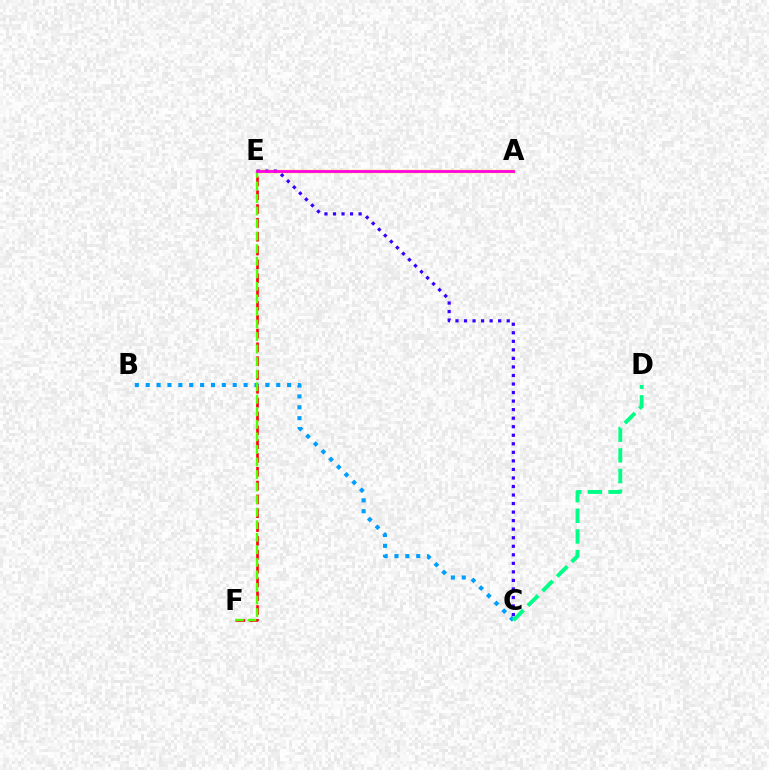{('A', 'E'): [{'color': '#ffd500', 'line_style': 'solid', 'thickness': 2.43}, {'color': '#ff00ed', 'line_style': 'solid', 'thickness': 1.98}], ('E', 'F'): [{'color': '#ff0000', 'line_style': 'dashed', 'thickness': 1.88}, {'color': '#4fff00', 'line_style': 'dashed', 'thickness': 1.7}], ('B', 'C'): [{'color': '#009eff', 'line_style': 'dotted', 'thickness': 2.95}], ('C', 'D'): [{'color': '#00ff86', 'line_style': 'dashed', 'thickness': 2.8}], ('C', 'E'): [{'color': '#3700ff', 'line_style': 'dotted', 'thickness': 2.32}]}